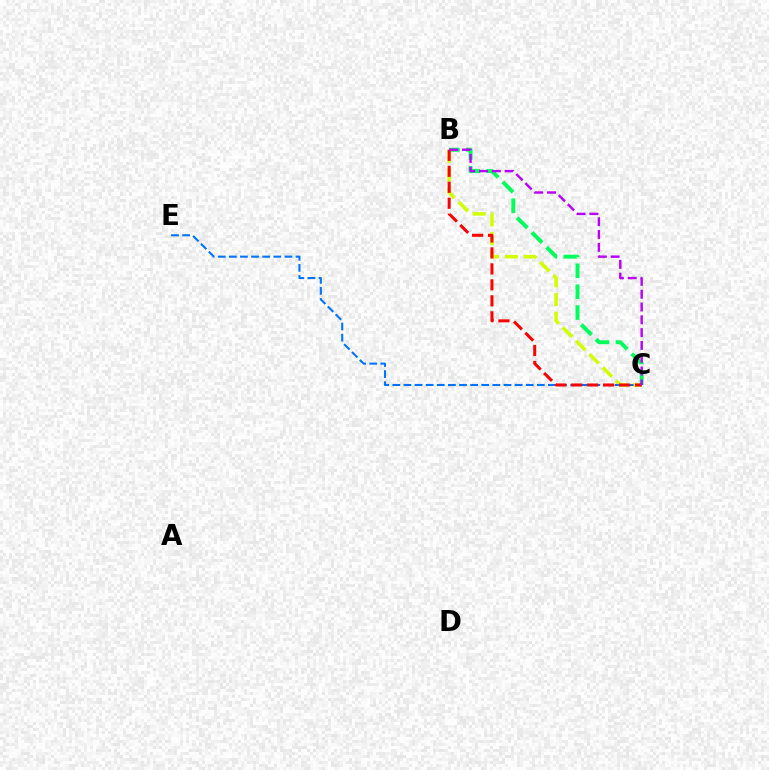{('B', 'C'): [{'color': '#d1ff00', 'line_style': 'dashed', 'thickness': 2.55}, {'color': '#00ff5c', 'line_style': 'dashed', 'thickness': 2.83}, {'color': '#ff0000', 'line_style': 'dashed', 'thickness': 2.17}, {'color': '#b900ff', 'line_style': 'dashed', 'thickness': 1.74}], ('C', 'E'): [{'color': '#0074ff', 'line_style': 'dashed', 'thickness': 1.51}]}